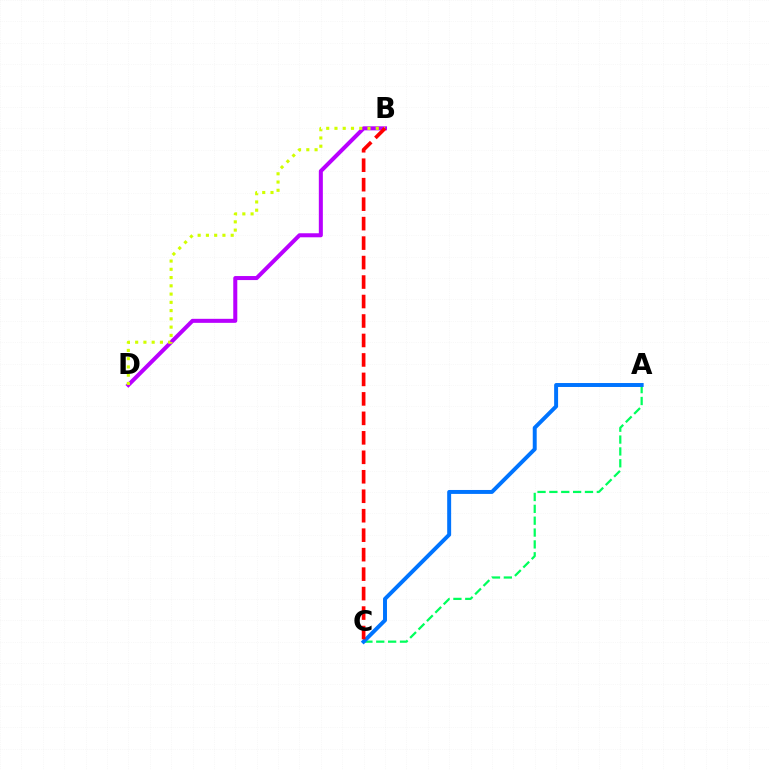{('A', 'C'): [{'color': '#00ff5c', 'line_style': 'dashed', 'thickness': 1.61}, {'color': '#0074ff', 'line_style': 'solid', 'thickness': 2.84}], ('B', 'D'): [{'color': '#b900ff', 'line_style': 'solid', 'thickness': 2.9}, {'color': '#d1ff00', 'line_style': 'dotted', 'thickness': 2.24}], ('B', 'C'): [{'color': '#ff0000', 'line_style': 'dashed', 'thickness': 2.65}]}